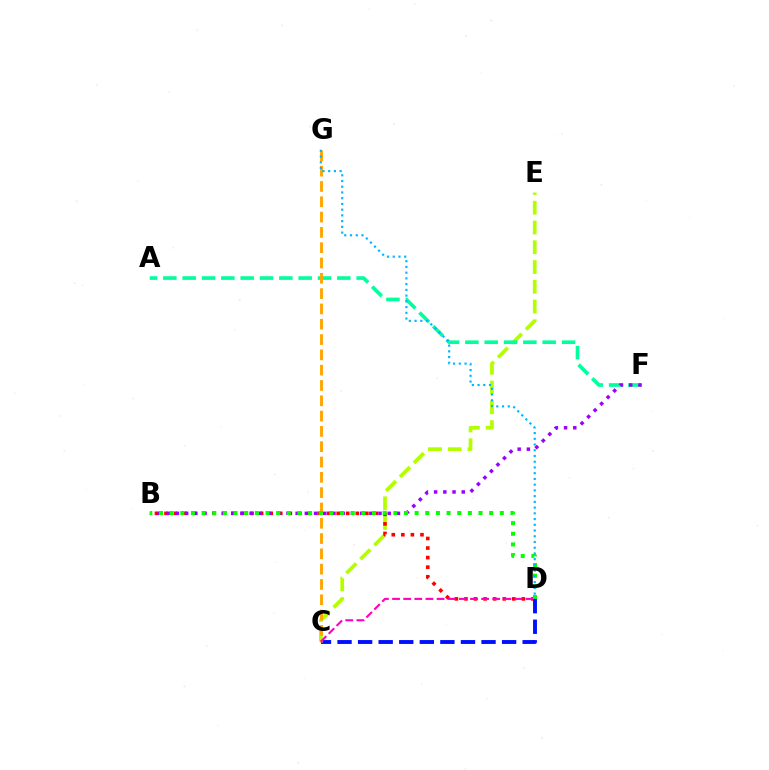{('C', 'E'): [{'color': '#b3ff00', 'line_style': 'dashed', 'thickness': 2.68}], ('B', 'D'): [{'color': '#ff0000', 'line_style': 'dotted', 'thickness': 2.6}, {'color': '#08ff00', 'line_style': 'dotted', 'thickness': 2.89}], ('C', 'D'): [{'color': '#0010ff', 'line_style': 'dashed', 'thickness': 2.79}, {'color': '#ff00bd', 'line_style': 'dashed', 'thickness': 1.51}], ('A', 'F'): [{'color': '#00ff9d', 'line_style': 'dashed', 'thickness': 2.63}], ('C', 'G'): [{'color': '#ffa500', 'line_style': 'dashed', 'thickness': 2.08}], ('B', 'F'): [{'color': '#9b00ff', 'line_style': 'dotted', 'thickness': 2.5}], ('D', 'G'): [{'color': '#00b5ff', 'line_style': 'dotted', 'thickness': 1.56}]}